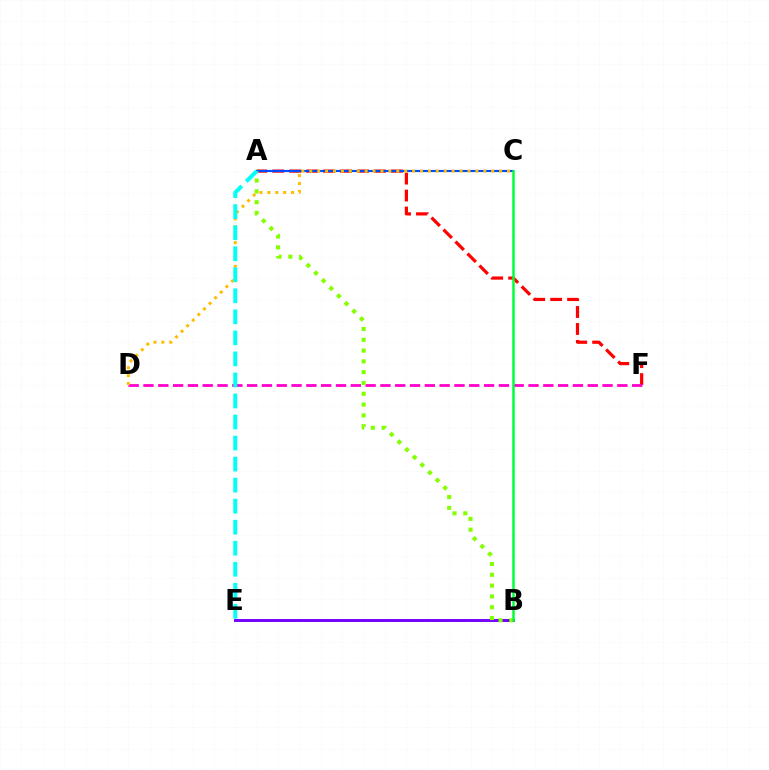{('A', 'F'): [{'color': '#ff0000', 'line_style': 'dashed', 'thickness': 2.3}], ('A', 'C'): [{'color': '#004bff', 'line_style': 'solid', 'thickness': 1.56}], ('D', 'F'): [{'color': '#ff00cf', 'line_style': 'dashed', 'thickness': 2.01}], ('B', 'E'): [{'color': '#7200ff', 'line_style': 'solid', 'thickness': 2.1}], ('C', 'D'): [{'color': '#ffbd00', 'line_style': 'dotted', 'thickness': 2.15}], ('A', 'B'): [{'color': '#84ff00', 'line_style': 'dotted', 'thickness': 2.93}], ('A', 'E'): [{'color': '#00fff6', 'line_style': 'dashed', 'thickness': 2.86}], ('B', 'C'): [{'color': '#00ff39', 'line_style': 'solid', 'thickness': 1.8}]}